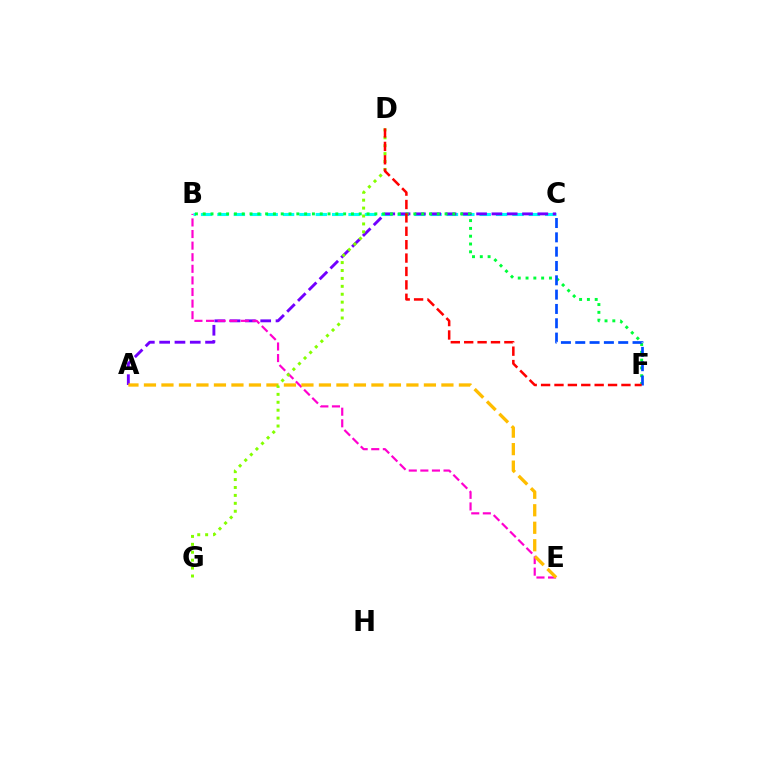{('B', 'C'): [{'color': '#00fff6', 'line_style': 'dashed', 'thickness': 2.23}], ('A', 'C'): [{'color': '#7200ff', 'line_style': 'dashed', 'thickness': 2.08}], ('B', 'F'): [{'color': '#00ff39', 'line_style': 'dotted', 'thickness': 2.12}], ('B', 'E'): [{'color': '#ff00cf', 'line_style': 'dashed', 'thickness': 1.57}], ('A', 'E'): [{'color': '#ffbd00', 'line_style': 'dashed', 'thickness': 2.38}], ('D', 'G'): [{'color': '#84ff00', 'line_style': 'dotted', 'thickness': 2.15}], ('C', 'F'): [{'color': '#004bff', 'line_style': 'dashed', 'thickness': 1.95}], ('D', 'F'): [{'color': '#ff0000', 'line_style': 'dashed', 'thickness': 1.82}]}